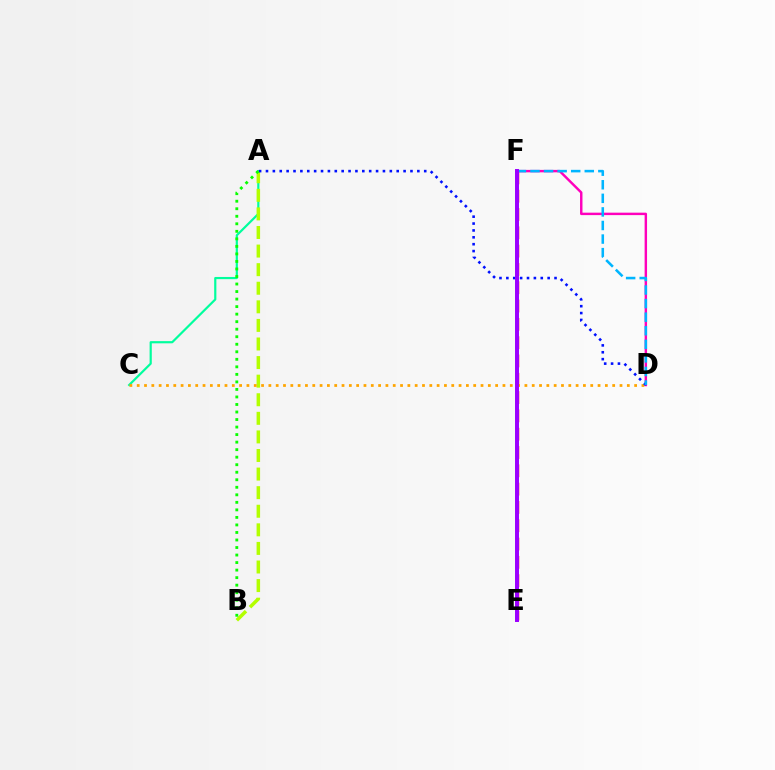{('E', 'F'): [{'color': '#ff0000', 'line_style': 'dashed', 'thickness': 2.49}, {'color': '#9b00ff', 'line_style': 'solid', 'thickness': 2.85}], ('D', 'F'): [{'color': '#ff00bd', 'line_style': 'solid', 'thickness': 1.76}, {'color': '#00b5ff', 'line_style': 'dashed', 'thickness': 1.84}], ('A', 'C'): [{'color': '#00ff9d', 'line_style': 'solid', 'thickness': 1.58}], ('A', 'B'): [{'color': '#b3ff00', 'line_style': 'dashed', 'thickness': 2.52}, {'color': '#08ff00', 'line_style': 'dotted', 'thickness': 2.05}], ('C', 'D'): [{'color': '#ffa500', 'line_style': 'dotted', 'thickness': 1.99}], ('A', 'D'): [{'color': '#0010ff', 'line_style': 'dotted', 'thickness': 1.87}]}